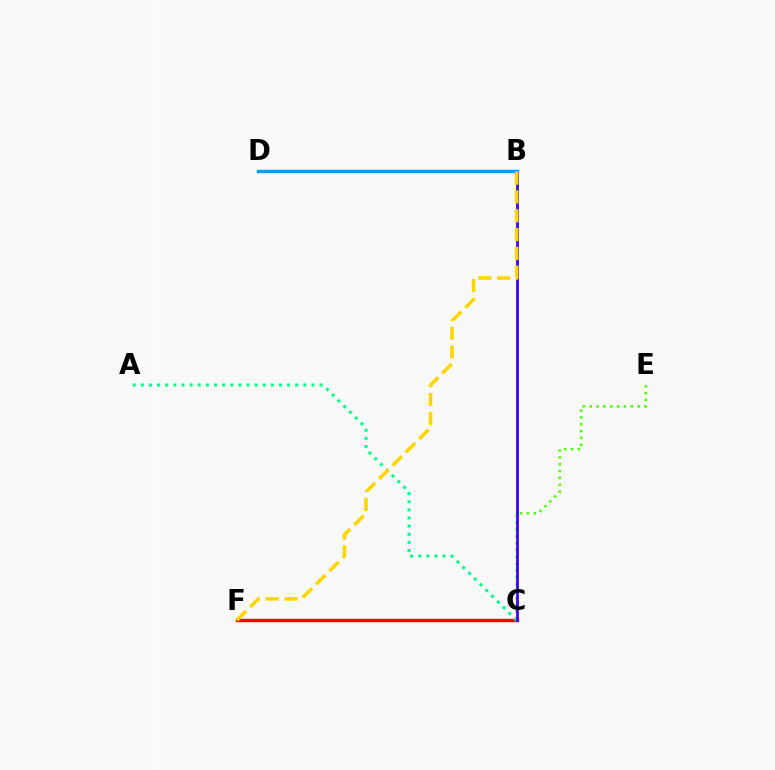{('B', 'D'): [{'color': '#ff00ed', 'line_style': 'dotted', 'thickness': 1.95}, {'color': '#009eff', 'line_style': 'solid', 'thickness': 2.49}], ('C', 'E'): [{'color': '#4fff00', 'line_style': 'dotted', 'thickness': 1.86}], ('C', 'F'): [{'color': '#ff0000', 'line_style': 'solid', 'thickness': 2.46}], ('A', 'C'): [{'color': '#00ff86', 'line_style': 'dotted', 'thickness': 2.21}], ('B', 'C'): [{'color': '#3700ff', 'line_style': 'solid', 'thickness': 1.97}], ('B', 'F'): [{'color': '#ffd500', 'line_style': 'dashed', 'thickness': 2.56}]}